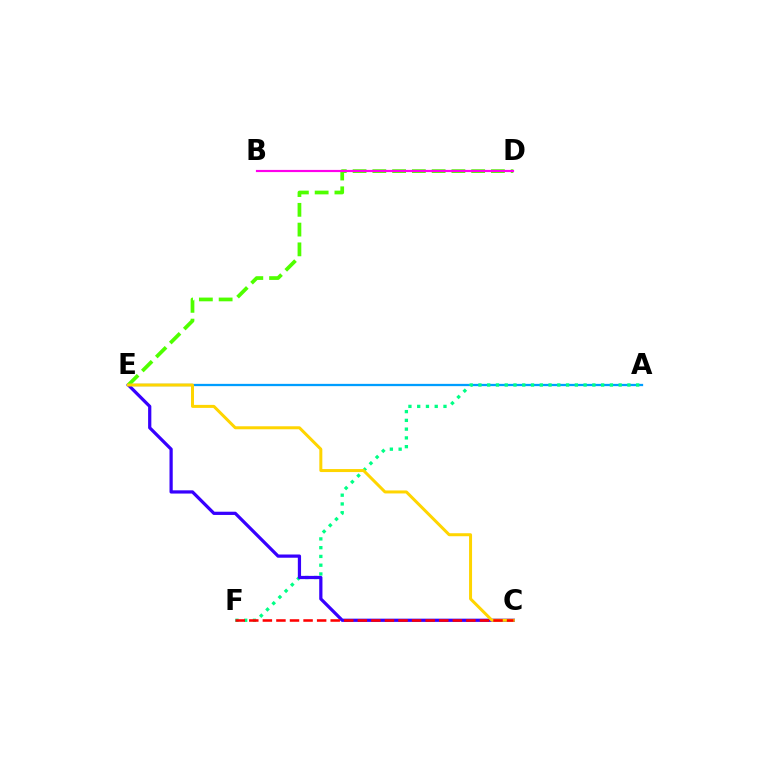{('A', 'E'): [{'color': '#009eff', 'line_style': 'solid', 'thickness': 1.64}], ('A', 'F'): [{'color': '#00ff86', 'line_style': 'dotted', 'thickness': 2.38}], ('C', 'E'): [{'color': '#3700ff', 'line_style': 'solid', 'thickness': 2.33}, {'color': '#ffd500', 'line_style': 'solid', 'thickness': 2.16}], ('D', 'E'): [{'color': '#4fff00', 'line_style': 'dashed', 'thickness': 2.69}], ('B', 'D'): [{'color': '#ff00ed', 'line_style': 'solid', 'thickness': 1.56}], ('C', 'F'): [{'color': '#ff0000', 'line_style': 'dashed', 'thickness': 1.84}]}